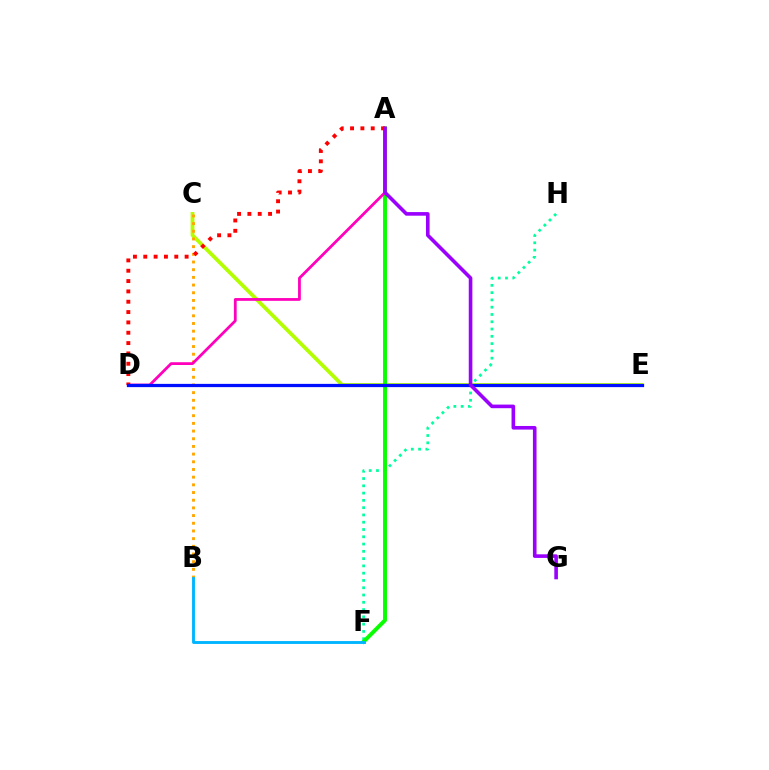{('C', 'E'): [{'color': '#b3ff00', 'line_style': 'solid', 'thickness': 2.7}], ('F', 'H'): [{'color': '#00ff9d', 'line_style': 'dotted', 'thickness': 1.98}], ('A', 'F'): [{'color': '#08ff00', 'line_style': 'solid', 'thickness': 2.82}], ('B', 'C'): [{'color': '#ffa500', 'line_style': 'dotted', 'thickness': 2.09}], ('A', 'D'): [{'color': '#ff00bd', 'line_style': 'solid', 'thickness': 2.0}, {'color': '#ff0000', 'line_style': 'dotted', 'thickness': 2.81}], ('B', 'F'): [{'color': '#00b5ff', 'line_style': 'solid', 'thickness': 2.07}], ('D', 'E'): [{'color': '#0010ff', 'line_style': 'solid', 'thickness': 2.33}], ('A', 'G'): [{'color': '#9b00ff', 'line_style': 'solid', 'thickness': 2.6}]}